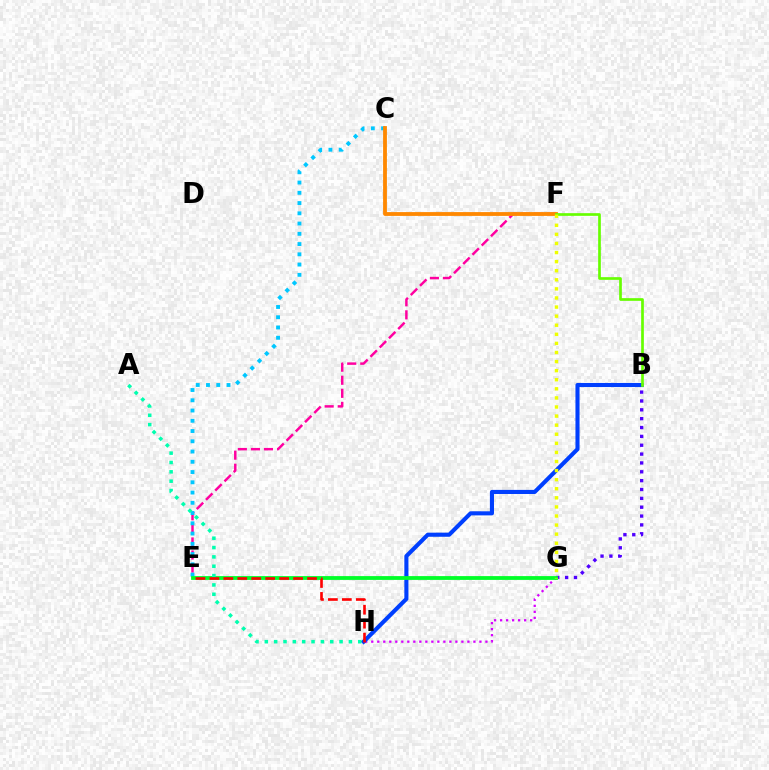{('E', 'F'): [{'color': '#ff00a0', 'line_style': 'dashed', 'thickness': 1.77}], ('G', 'H'): [{'color': '#d600ff', 'line_style': 'dotted', 'thickness': 1.63}], ('B', 'G'): [{'color': '#4f00ff', 'line_style': 'dotted', 'thickness': 2.41}], ('C', 'E'): [{'color': '#00c7ff', 'line_style': 'dotted', 'thickness': 2.79}], ('B', 'H'): [{'color': '#003fff', 'line_style': 'solid', 'thickness': 2.95}], ('E', 'G'): [{'color': '#00ff27', 'line_style': 'solid', 'thickness': 2.73}], ('C', 'F'): [{'color': '#ff8800', 'line_style': 'solid', 'thickness': 2.74}], ('B', 'F'): [{'color': '#66ff00', 'line_style': 'solid', 'thickness': 1.93}], ('F', 'G'): [{'color': '#eeff00', 'line_style': 'dotted', 'thickness': 2.47}], ('A', 'H'): [{'color': '#00ffaf', 'line_style': 'dotted', 'thickness': 2.54}], ('E', 'H'): [{'color': '#ff0000', 'line_style': 'dashed', 'thickness': 1.9}]}